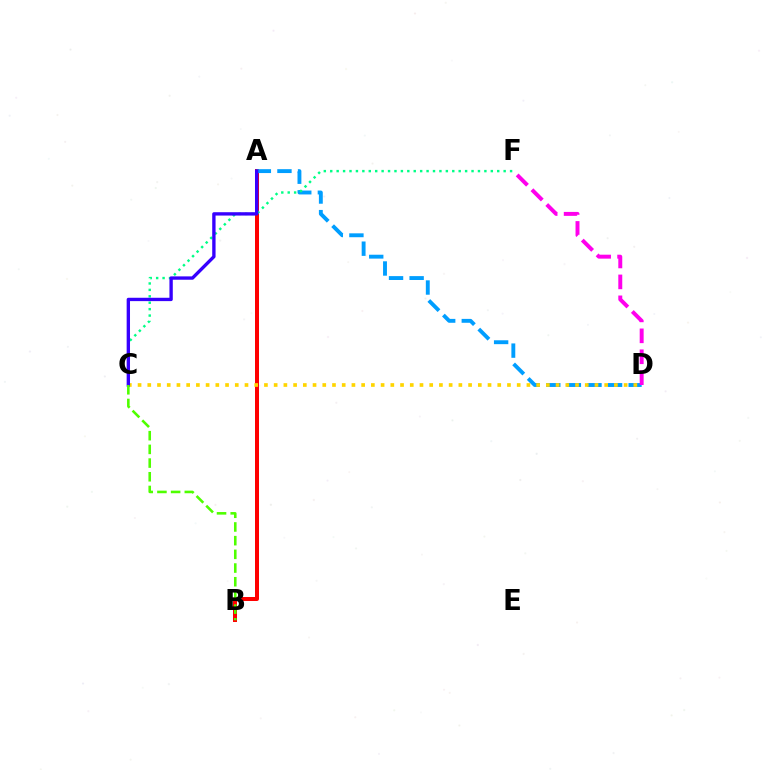{('A', 'B'): [{'color': '#ff0000', 'line_style': 'solid', 'thickness': 2.88}], ('A', 'D'): [{'color': '#009eff', 'line_style': 'dashed', 'thickness': 2.8}], ('C', 'D'): [{'color': '#ffd500', 'line_style': 'dotted', 'thickness': 2.64}], ('C', 'F'): [{'color': '#00ff86', 'line_style': 'dotted', 'thickness': 1.75}], ('A', 'C'): [{'color': '#3700ff', 'line_style': 'solid', 'thickness': 2.41}], ('B', 'C'): [{'color': '#4fff00', 'line_style': 'dashed', 'thickness': 1.86}], ('D', 'F'): [{'color': '#ff00ed', 'line_style': 'dashed', 'thickness': 2.84}]}